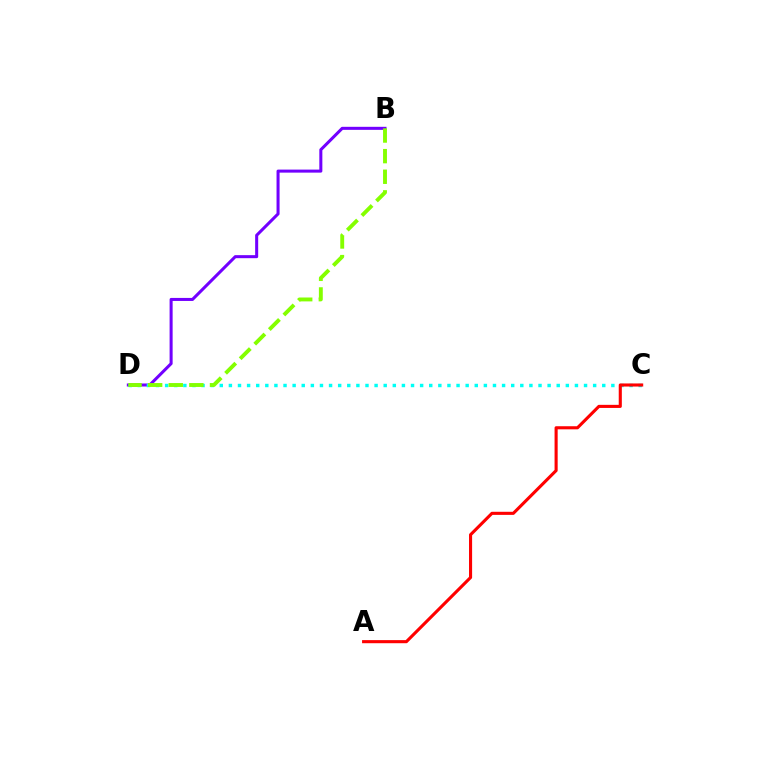{('B', 'D'): [{'color': '#7200ff', 'line_style': 'solid', 'thickness': 2.19}, {'color': '#84ff00', 'line_style': 'dashed', 'thickness': 2.8}], ('C', 'D'): [{'color': '#00fff6', 'line_style': 'dotted', 'thickness': 2.47}], ('A', 'C'): [{'color': '#ff0000', 'line_style': 'solid', 'thickness': 2.23}]}